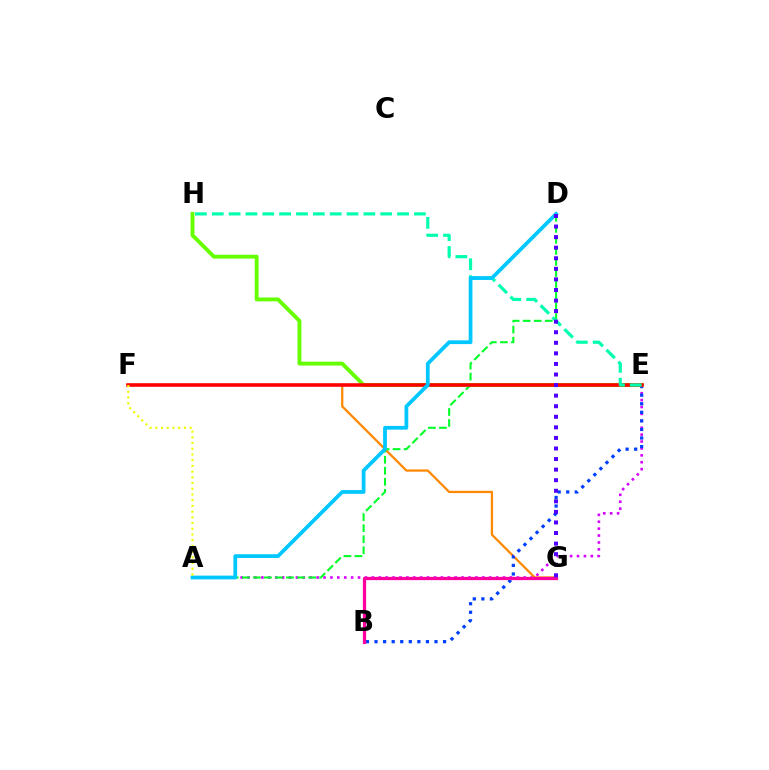{('A', 'E'): [{'color': '#d600ff', 'line_style': 'dotted', 'thickness': 1.88}], ('F', 'G'): [{'color': '#ff8800', 'line_style': 'solid', 'thickness': 1.62}], ('B', 'E'): [{'color': '#003fff', 'line_style': 'dotted', 'thickness': 2.33}], ('E', 'H'): [{'color': '#66ff00', 'line_style': 'solid', 'thickness': 2.79}, {'color': '#00ffaf', 'line_style': 'dashed', 'thickness': 2.29}], ('B', 'G'): [{'color': '#ff00a0', 'line_style': 'solid', 'thickness': 2.34}], ('A', 'D'): [{'color': '#00ff27', 'line_style': 'dashed', 'thickness': 1.5}, {'color': '#00c7ff', 'line_style': 'solid', 'thickness': 2.71}], ('E', 'F'): [{'color': '#ff0000', 'line_style': 'solid', 'thickness': 2.57}], ('A', 'F'): [{'color': '#eeff00', 'line_style': 'dotted', 'thickness': 1.55}], ('D', 'G'): [{'color': '#4f00ff', 'line_style': 'dotted', 'thickness': 2.87}]}